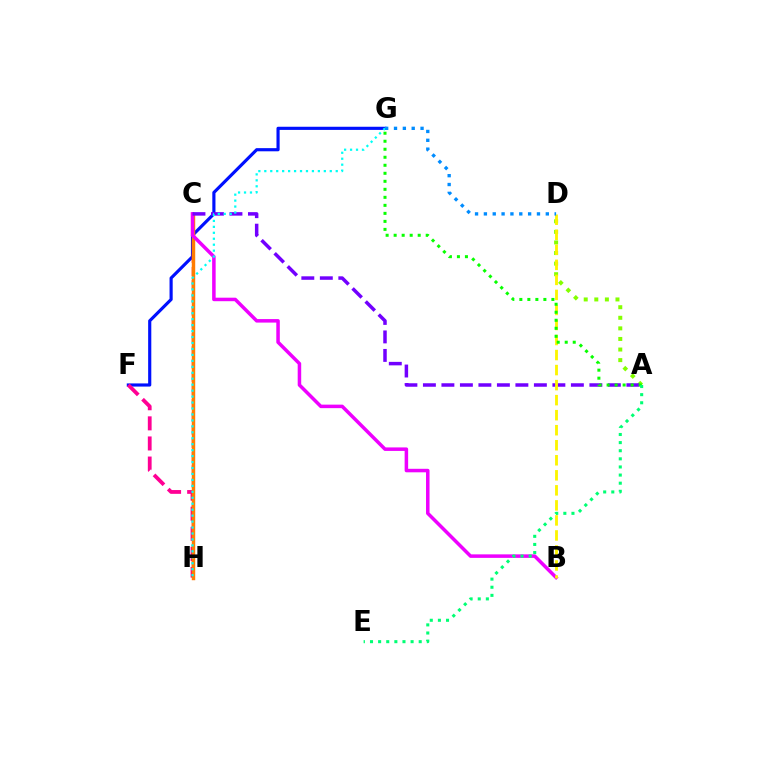{('F', 'G'): [{'color': '#0010ff', 'line_style': 'solid', 'thickness': 2.27}], ('F', 'H'): [{'color': '#ff0094', 'line_style': 'dashed', 'thickness': 2.73}], ('C', 'H'): [{'color': '#ff0000', 'line_style': 'dashed', 'thickness': 1.8}, {'color': '#ff7c00', 'line_style': 'solid', 'thickness': 2.47}], ('A', 'D'): [{'color': '#84ff00', 'line_style': 'dotted', 'thickness': 2.87}], ('B', 'C'): [{'color': '#ee00ff', 'line_style': 'solid', 'thickness': 2.53}], ('A', 'C'): [{'color': '#7200ff', 'line_style': 'dashed', 'thickness': 2.51}], ('B', 'D'): [{'color': '#fcf500', 'line_style': 'dashed', 'thickness': 2.04}], ('G', 'H'): [{'color': '#00fff6', 'line_style': 'dotted', 'thickness': 1.62}], ('A', 'G'): [{'color': '#08ff00', 'line_style': 'dotted', 'thickness': 2.18}], ('A', 'E'): [{'color': '#00ff74', 'line_style': 'dotted', 'thickness': 2.21}], ('D', 'G'): [{'color': '#008cff', 'line_style': 'dotted', 'thickness': 2.4}]}